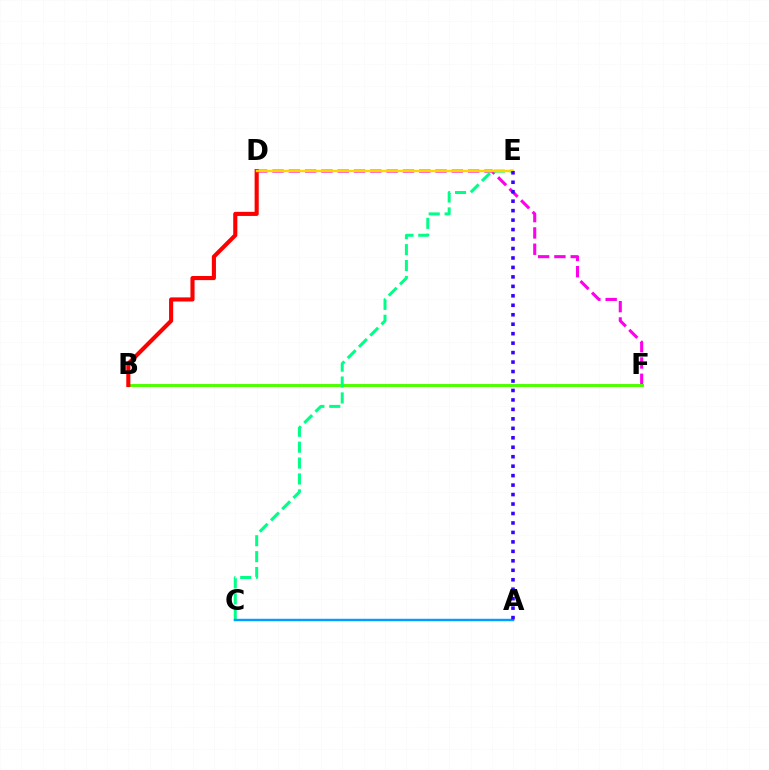{('D', 'F'): [{'color': '#ff00ed', 'line_style': 'dashed', 'thickness': 2.21}], ('B', 'F'): [{'color': '#4fff00', 'line_style': 'solid', 'thickness': 2.12}], ('B', 'D'): [{'color': '#ff0000', 'line_style': 'solid', 'thickness': 2.96}], ('C', 'E'): [{'color': '#00ff86', 'line_style': 'dashed', 'thickness': 2.16}], ('A', 'C'): [{'color': '#009eff', 'line_style': 'solid', 'thickness': 1.76}], ('D', 'E'): [{'color': '#ffd500', 'line_style': 'solid', 'thickness': 1.73}], ('A', 'E'): [{'color': '#3700ff', 'line_style': 'dotted', 'thickness': 2.57}]}